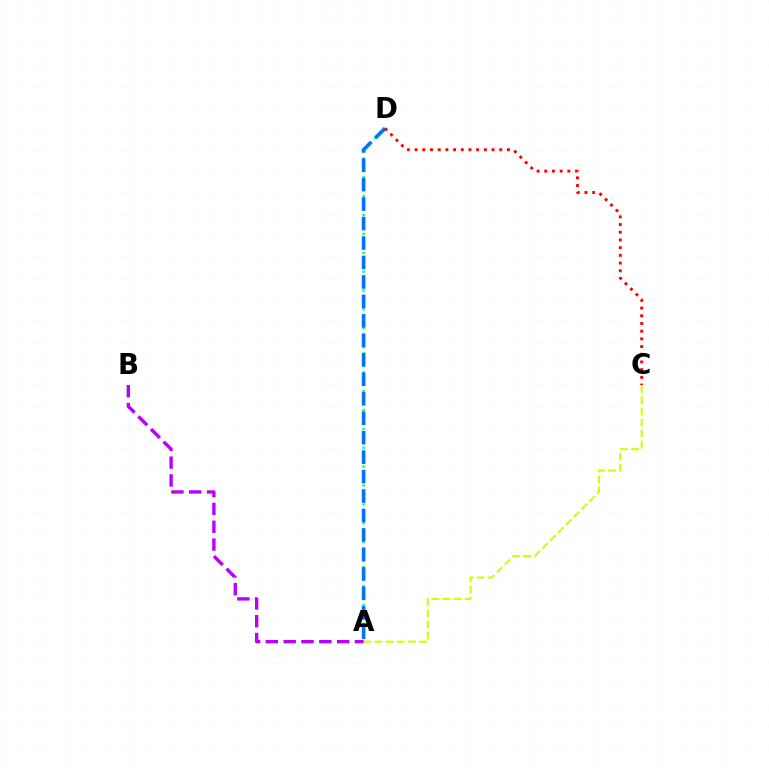{('A', 'D'): [{'color': '#00ff5c', 'line_style': 'dotted', 'thickness': 1.71}, {'color': '#0074ff', 'line_style': 'dashed', 'thickness': 2.64}], ('A', 'C'): [{'color': '#d1ff00', 'line_style': 'dashed', 'thickness': 1.51}], ('C', 'D'): [{'color': '#ff0000', 'line_style': 'dotted', 'thickness': 2.09}], ('A', 'B'): [{'color': '#b900ff', 'line_style': 'dashed', 'thickness': 2.42}]}